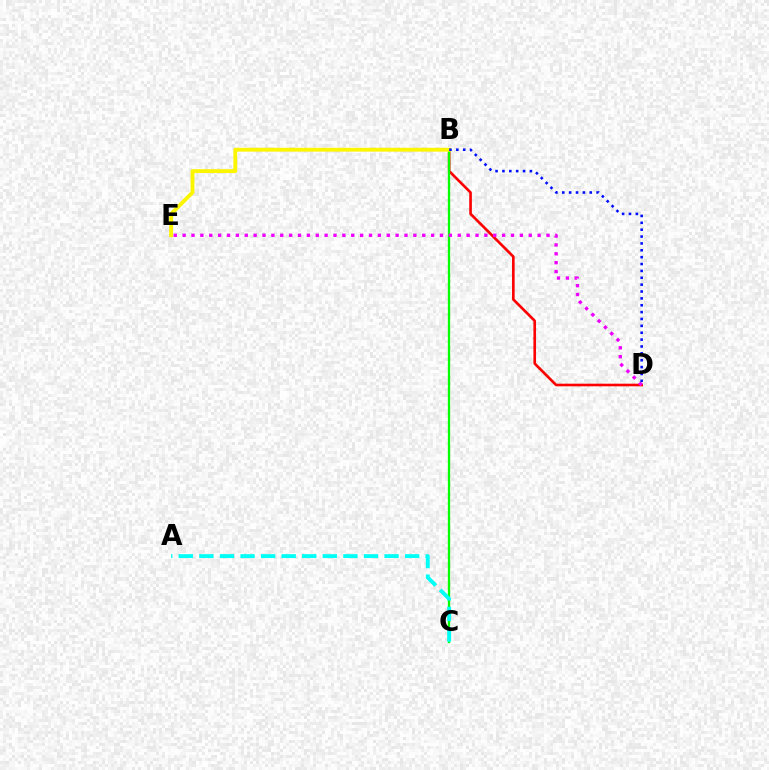{('B', 'D'): [{'color': '#ff0000', 'line_style': 'solid', 'thickness': 1.9}, {'color': '#0010ff', 'line_style': 'dotted', 'thickness': 1.87}], ('B', 'C'): [{'color': '#08ff00', 'line_style': 'solid', 'thickness': 1.67}], ('D', 'E'): [{'color': '#ee00ff', 'line_style': 'dotted', 'thickness': 2.41}], ('B', 'E'): [{'color': '#fcf500', 'line_style': 'solid', 'thickness': 2.78}], ('A', 'C'): [{'color': '#00fff6', 'line_style': 'dashed', 'thickness': 2.8}]}